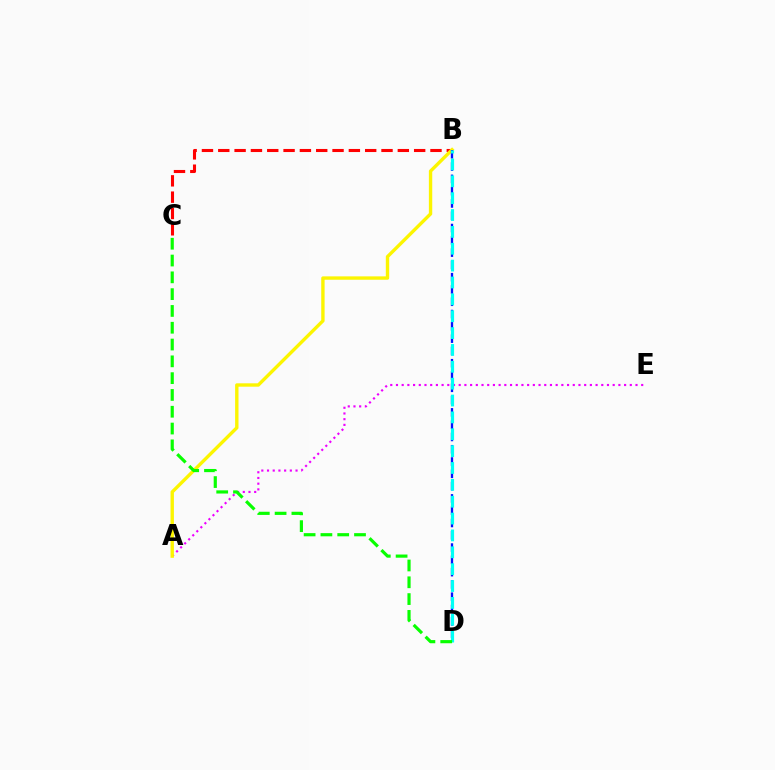{('B', 'C'): [{'color': '#ff0000', 'line_style': 'dashed', 'thickness': 2.22}], ('A', 'E'): [{'color': '#ee00ff', 'line_style': 'dotted', 'thickness': 1.55}], ('A', 'B'): [{'color': '#fcf500', 'line_style': 'solid', 'thickness': 2.43}], ('B', 'D'): [{'color': '#0010ff', 'line_style': 'dashed', 'thickness': 1.67}, {'color': '#00fff6', 'line_style': 'dashed', 'thickness': 2.29}], ('C', 'D'): [{'color': '#08ff00', 'line_style': 'dashed', 'thickness': 2.28}]}